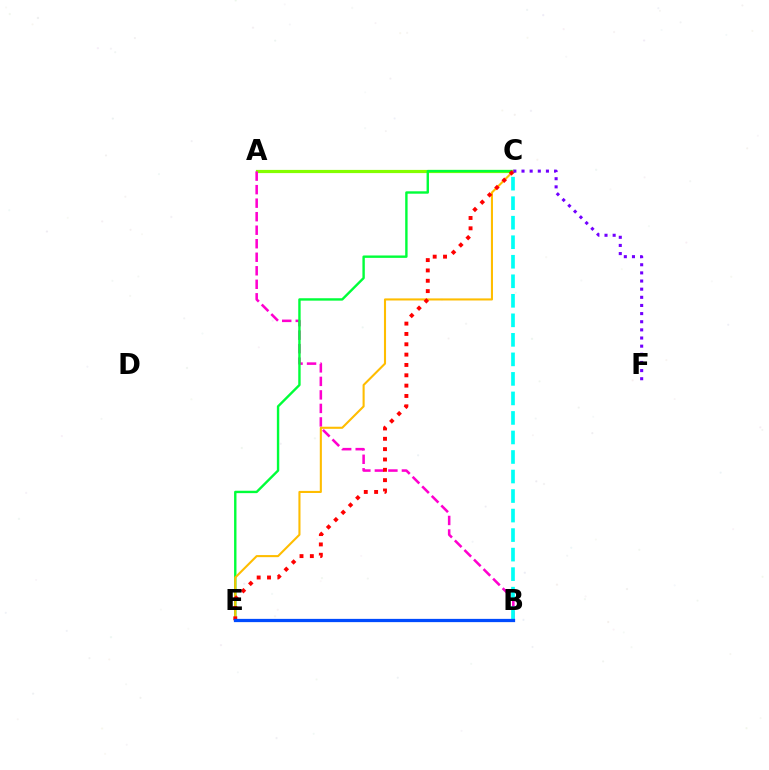{('A', 'C'): [{'color': '#84ff00', 'line_style': 'solid', 'thickness': 2.3}], ('A', 'B'): [{'color': '#ff00cf', 'line_style': 'dashed', 'thickness': 1.84}], ('C', 'E'): [{'color': '#00ff39', 'line_style': 'solid', 'thickness': 1.72}, {'color': '#ffbd00', 'line_style': 'solid', 'thickness': 1.51}, {'color': '#ff0000', 'line_style': 'dotted', 'thickness': 2.81}], ('B', 'C'): [{'color': '#00fff6', 'line_style': 'dashed', 'thickness': 2.65}], ('C', 'F'): [{'color': '#7200ff', 'line_style': 'dotted', 'thickness': 2.21}], ('B', 'E'): [{'color': '#004bff', 'line_style': 'solid', 'thickness': 2.34}]}